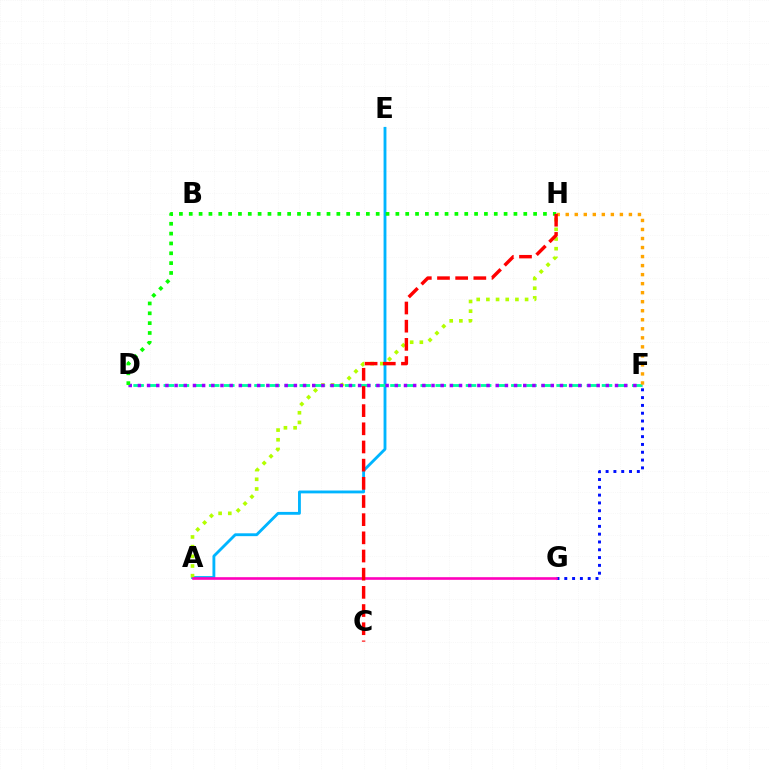{('A', 'E'): [{'color': '#00b5ff', 'line_style': 'solid', 'thickness': 2.05}], ('A', 'H'): [{'color': '#b3ff00', 'line_style': 'dotted', 'thickness': 2.63}], ('F', 'G'): [{'color': '#0010ff', 'line_style': 'dotted', 'thickness': 2.12}], ('D', 'F'): [{'color': '#00ff9d', 'line_style': 'dashed', 'thickness': 2.05}, {'color': '#9b00ff', 'line_style': 'dotted', 'thickness': 2.49}], ('F', 'H'): [{'color': '#ffa500', 'line_style': 'dotted', 'thickness': 2.45}], ('D', 'H'): [{'color': '#08ff00', 'line_style': 'dotted', 'thickness': 2.67}], ('A', 'G'): [{'color': '#ff00bd', 'line_style': 'solid', 'thickness': 1.89}], ('C', 'H'): [{'color': '#ff0000', 'line_style': 'dashed', 'thickness': 2.47}]}